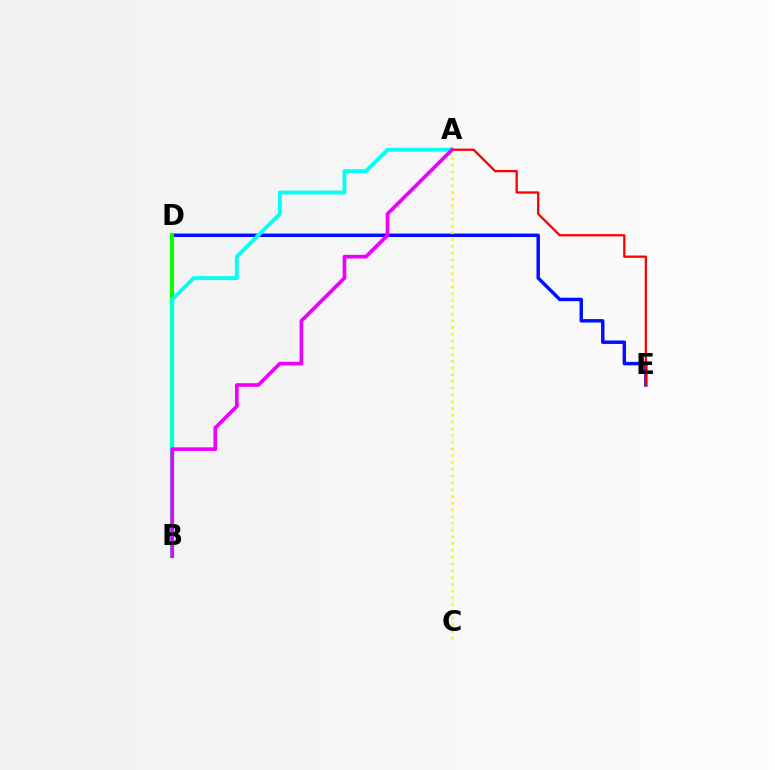{('D', 'E'): [{'color': '#0010ff', 'line_style': 'solid', 'thickness': 2.49}], ('B', 'D'): [{'color': '#08ff00', 'line_style': 'solid', 'thickness': 2.92}], ('A', 'B'): [{'color': '#00fff6', 'line_style': 'solid', 'thickness': 2.76}, {'color': '#ee00ff', 'line_style': 'solid', 'thickness': 2.65}], ('A', 'C'): [{'color': '#fcf500', 'line_style': 'dotted', 'thickness': 1.84}], ('A', 'E'): [{'color': '#ff0000', 'line_style': 'solid', 'thickness': 1.65}]}